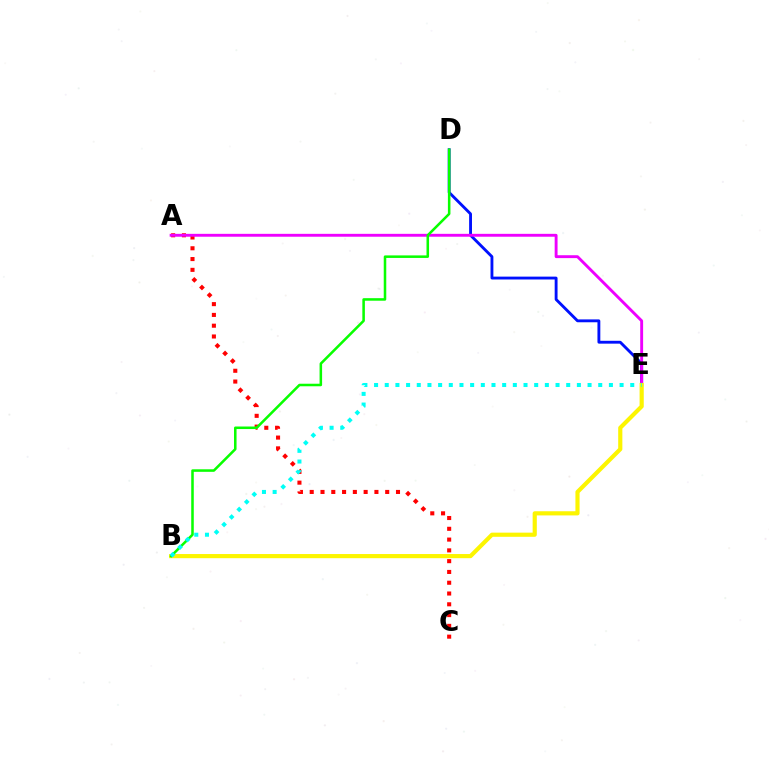{('A', 'C'): [{'color': '#ff0000', 'line_style': 'dotted', 'thickness': 2.93}], ('D', 'E'): [{'color': '#0010ff', 'line_style': 'solid', 'thickness': 2.06}], ('A', 'E'): [{'color': '#ee00ff', 'line_style': 'solid', 'thickness': 2.08}], ('B', 'E'): [{'color': '#fcf500', 'line_style': 'solid', 'thickness': 2.99}, {'color': '#00fff6', 'line_style': 'dotted', 'thickness': 2.9}], ('B', 'D'): [{'color': '#08ff00', 'line_style': 'solid', 'thickness': 1.83}]}